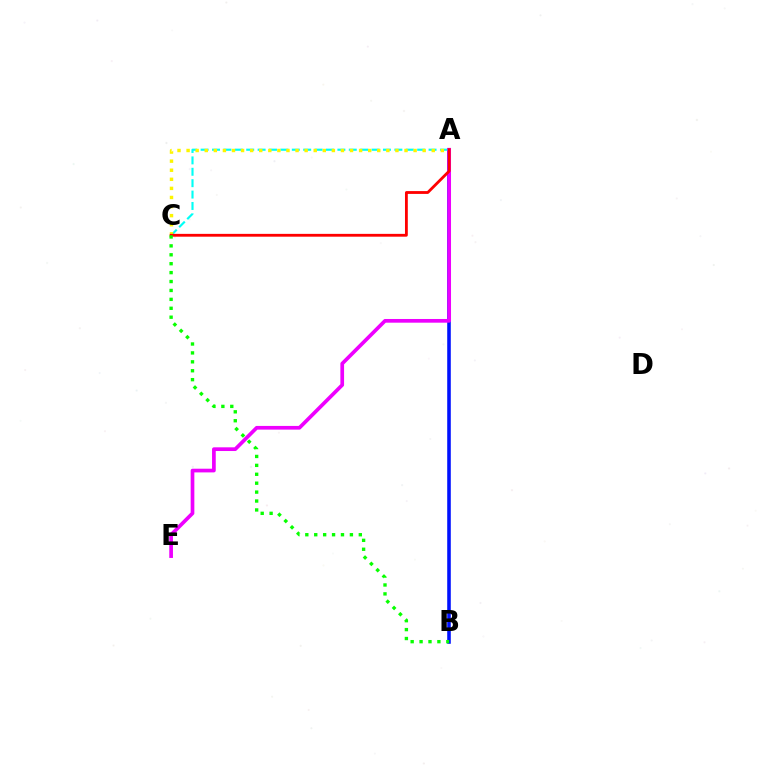{('A', 'B'): [{'color': '#0010ff', 'line_style': 'solid', 'thickness': 2.57}], ('A', 'C'): [{'color': '#00fff6', 'line_style': 'dashed', 'thickness': 1.55}, {'color': '#fcf500', 'line_style': 'dotted', 'thickness': 2.47}, {'color': '#ff0000', 'line_style': 'solid', 'thickness': 2.03}], ('A', 'E'): [{'color': '#ee00ff', 'line_style': 'solid', 'thickness': 2.66}], ('B', 'C'): [{'color': '#08ff00', 'line_style': 'dotted', 'thickness': 2.42}]}